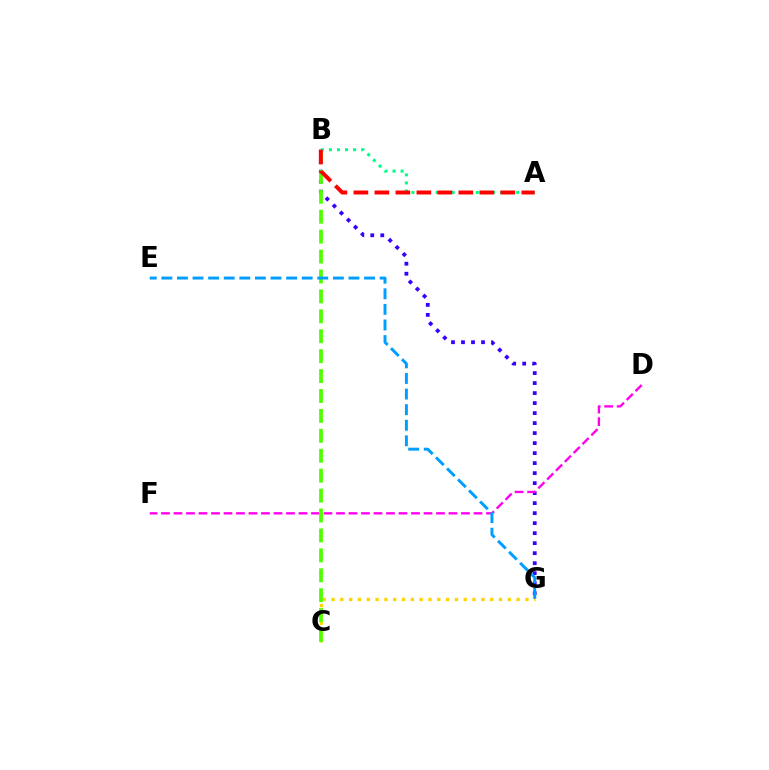{('B', 'G'): [{'color': '#3700ff', 'line_style': 'dotted', 'thickness': 2.72}], ('C', 'G'): [{'color': '#ffd500', 'line_style': 'dotted', 'thickness': 2.39}], ('D', 'F'): [{'color': '#ff00ed', 'line_style': 'dashed', 'thickness': 1.7}], ('B', 'C'): [{'color': '#4fff00', 'line_style': 'dashed', 'thickness': 2.71}], ('A', 'B'): [{'color': '#00ff86', 'line_style': 'dotted', 'thickness': 2.19}, {'color': '#ff0000', 'line_style': 'dashed', 'thickness': 2.85}], ('E', 'G'): [{'color': '#009eff', 'line_style': 'dashed', 'thickness': 2.12}]}